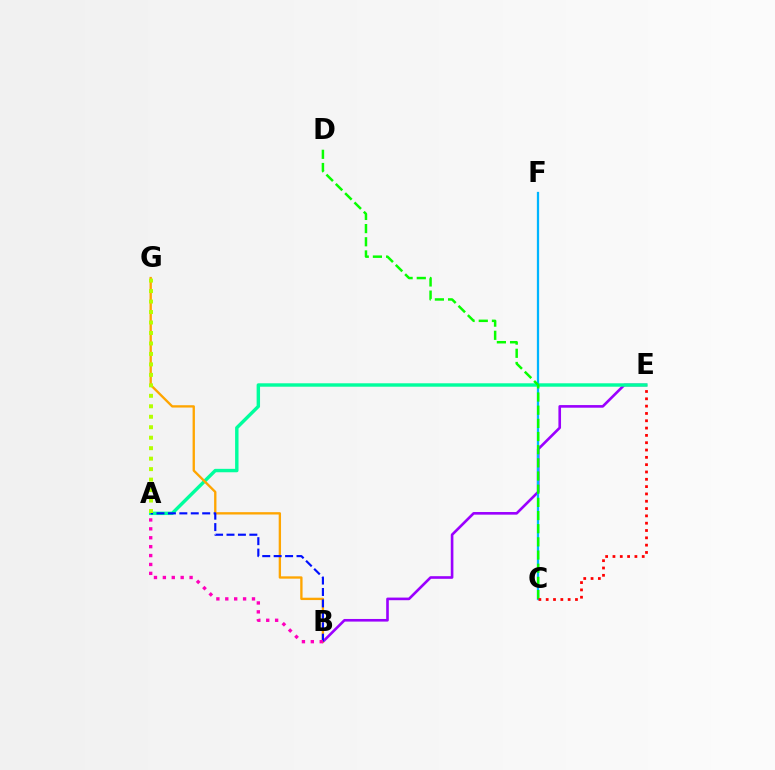{('B', 'E'): [{'color': '#9b00ff', 'line_style': 'solid', 'thickness': 1.89}], ('A', 'E'): [{'color': '#00ff9d', 'line_style': 'solid', 'thickness': 2.46}], ('C', 'F'): [{'color': '#00b5ff', 'line_style': 'solid', 'thickness': 1.63}], ('B', 'G'): [{'color': '#ffa500', 'line_style': 'solid', 'thickness': 1.68}], ('A', 'B'): [{'color': '#0010ff', 'line_style': 'dashed', 'thickness': 1.55}, {'color': '#ff00bd', 'line_style': 'dotted', 'thickness': 2.42}], ('A', 'G'): [{'color': '#b3ff00', 'line_style': 'dotted', 'thickness': 2.85}], ('C', 'D'): [{'color': '#08ff00', 'line_style': 'dashed', 'thickness': 1.79}], ('C', 'E'): [{'color': '#ff0000', 'line_style': 'dotted', 'thickness': 1.99}]}